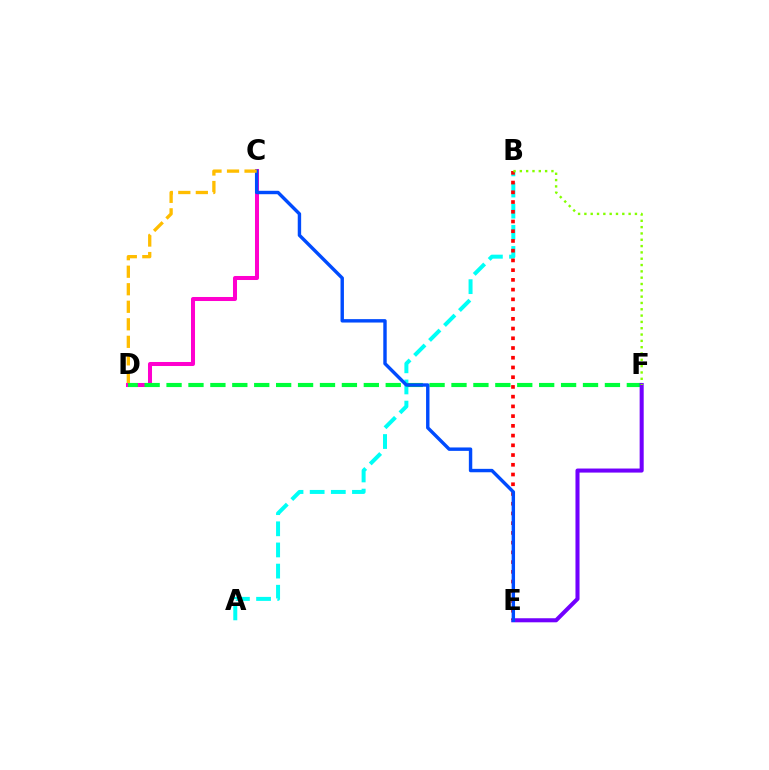{('A', 'B'): [{'color': '#00fff6', 'line_style': 'dashed', 'thickness': 2.87}], ('C', 'D'): [{'color': '#ff00cf', 'line_style': 'solid', 'thickness': 2.9}, {'color': '#ffbd00', 'line_style': 'dashed', 'thickness': 2.38}], ('D', 'F'): [{'color': '#00ff39', 'line_style': 'dashed', 'thickness': 2.98}], ('E', 'F'): [{'color': '#7200ff', 'line_style': 'solid', 'thickness': 2.92}], ('B', 'E'): [{'color': '#ff0000', 'line_style': 'dotted', 'thickness': 2.64}], ('B', 'F'): [{'color': '#84ff00', 'line_style': 'dotted', 'thickness': 1.72}], ('C', 'E'): [{'color': '#004bff', 'line_style': 'solid', 'thickness': 2.46}]}